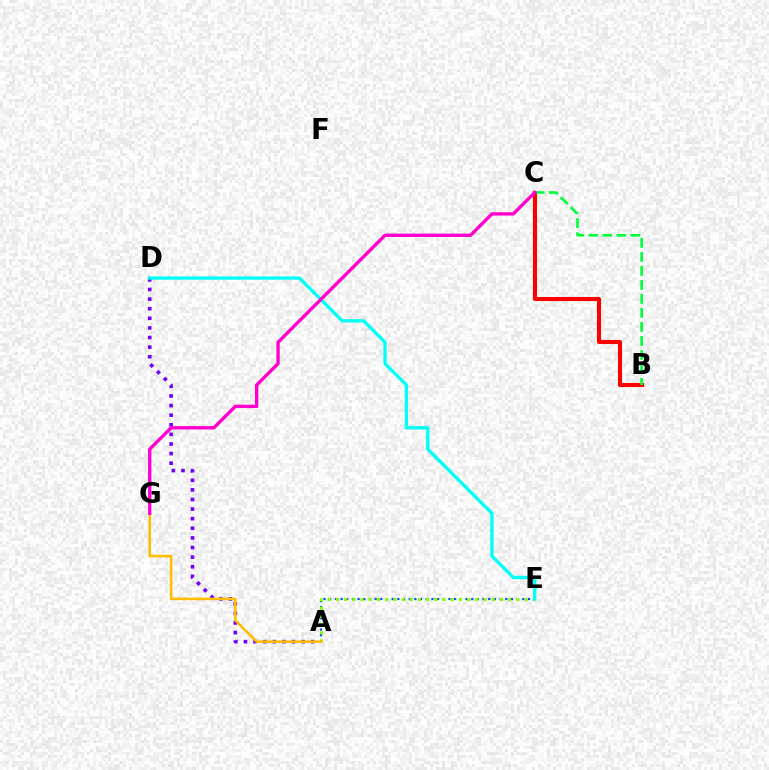{('B', 'C'): [{'color': '#ff0000', 'line_style': 'solid', 'thickness': 2.95}, {'color': '#00ff39', 'line_style': 'dashed', 'thickness': 1.9}], ('A', 'E'): [{'color': '#004bff', 'line_style': 'dotted', 'thickness': 1.54}, {'color': '#84ff00', 'line_style': 'dotted', 'thickness': 2.23}], ('A', 'D'): [{'color': '#7200ff', 'line_style': 'dotted', 'thickness': 2.61}], ('A', 'G'): [{'color': '#ffbd00', 'line_style': 'solid', 'thickness': 1.85}], ('D', 'E'): [{'color': '#00fff6', 'line_style': 'solid', 'thickness': 2.38}], ('C', 'G'): [{'color': '#ff00cf', 'line_style': 'solid', 'thickness': 2.42}]}